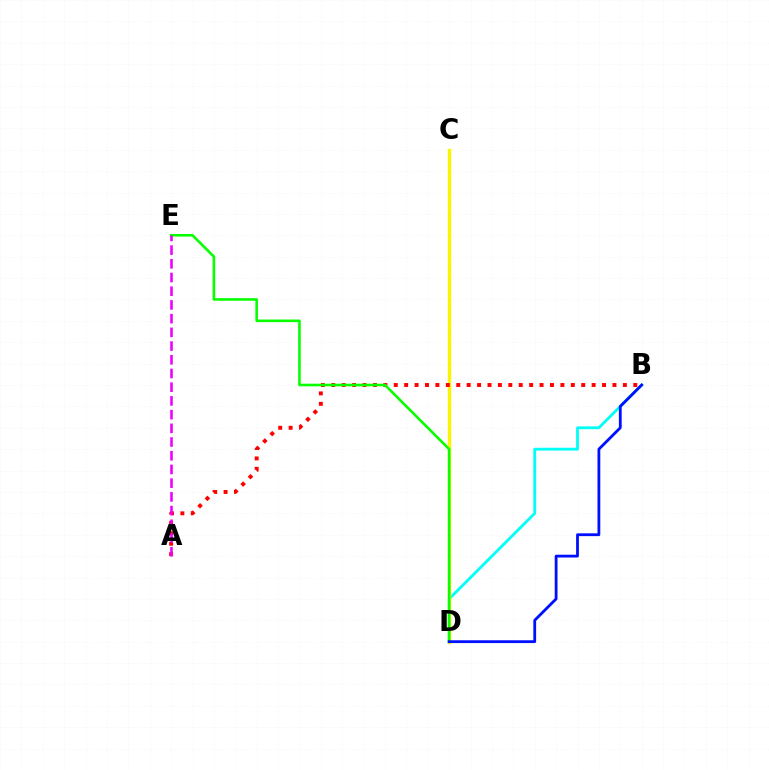{('B', 'D'): [{'color': '#00fff6', 'line_style': 'solid', 'thickness': 2.03}, {'color': '#0010ff', 'line_style': 'solid', 'thickness': 2.02}], ('C', 'D'): [{'color': '#fcf500', 'line_style': 'solid', 'thickness': 2.44}], ('A', 'B'): [{'color': '#ff0000', 'line_style': 'dotted', 'thickness': 2.83}], ('D', 'E'): [{'color': '#08ff00', 'line_style': 'solid', 'thickness': 1.88}], ('A', 'E'): [{'color': '#ee00ff', 'line_style': 'dashed', 'thickness': 1.86}]}